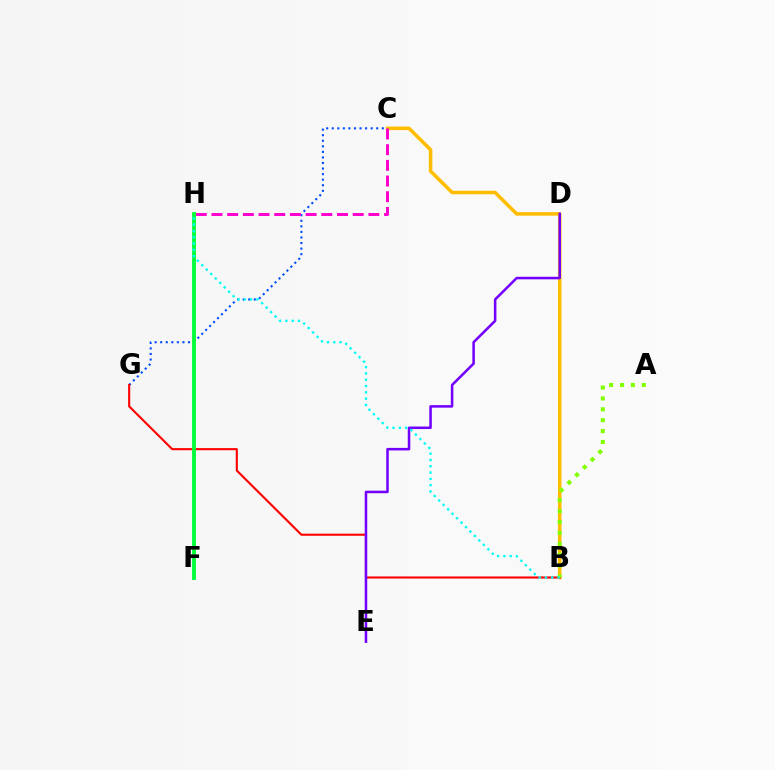{('C', 'G'): [{'color': '#004bff', 'line_style': 'dotted', 'thickness': 1.51}], ('B', 'C'): [{'color': '#ffbd00', 'line_style': 'solid', 'thickness': 2.54}], ('B', 'G'): [{'color': '#ff0000', 'line_style': 'solid', 'thickness': 1.52}], ('D', 'E'): [{'color': '#7200ff', 'line_style': 'solid', 'thickness': 1.82}], ('C', 'H'): [{'color': '#ff00cf', 'line_style': 'dashed', 'thickness': 2.13}], ('F', 'H'): [{'color': '#00ff39', 'line_style': 'solid', 'thickness': 2.75}], ('A', 'B'): [{'color': '#84ff00', 'line_style': 'dotted', 'thickness': 2.96}], ('B', 'H'): [{'color': '#00fff6', 'line_style': 'dotted', 'thickness': 1.71}]}